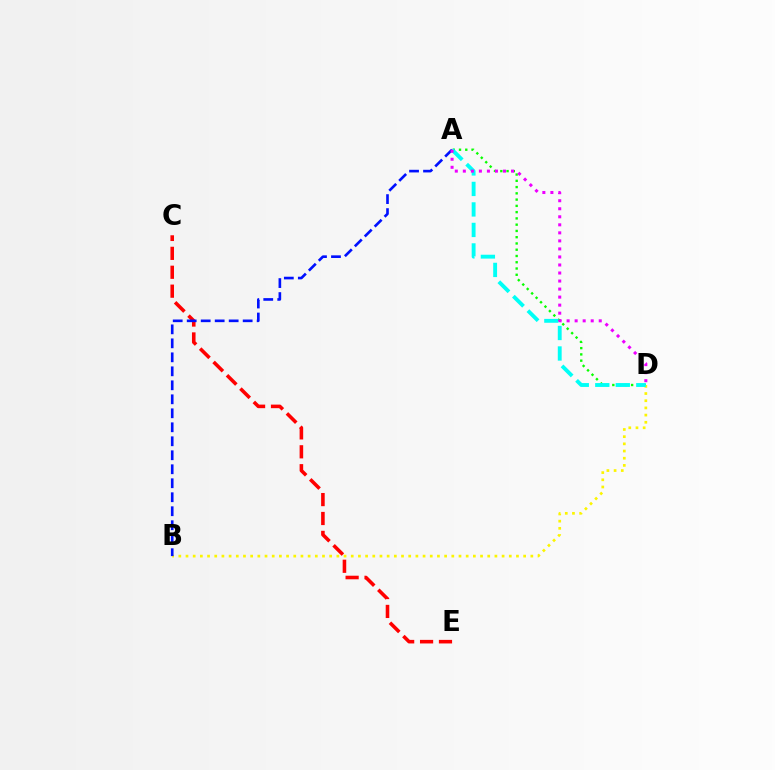{('C', 'E'): [{'color': '#ff0000', 'line_style': 'dashed', 'thickness': 2.57}], ('A', 'D'): [{'color': '#08ff00', 'line_style': 'dotted', 'thickness': 1.7}, {'color': '#00fff6', 'line_style': 'dashed', 'thickness': 2.79}, {'color': '#ee00ff', 'line_style': 'dotted', 'thickness': 2.18}], ('B', 'D'): [{'color': '#fcf500', 'line_style': 'dotted', 'thickness': 1.95}], ('A', 'B'): [{'color': '#0010ff', 'line_style': 'dashed', 'thickness': 1.9}]}